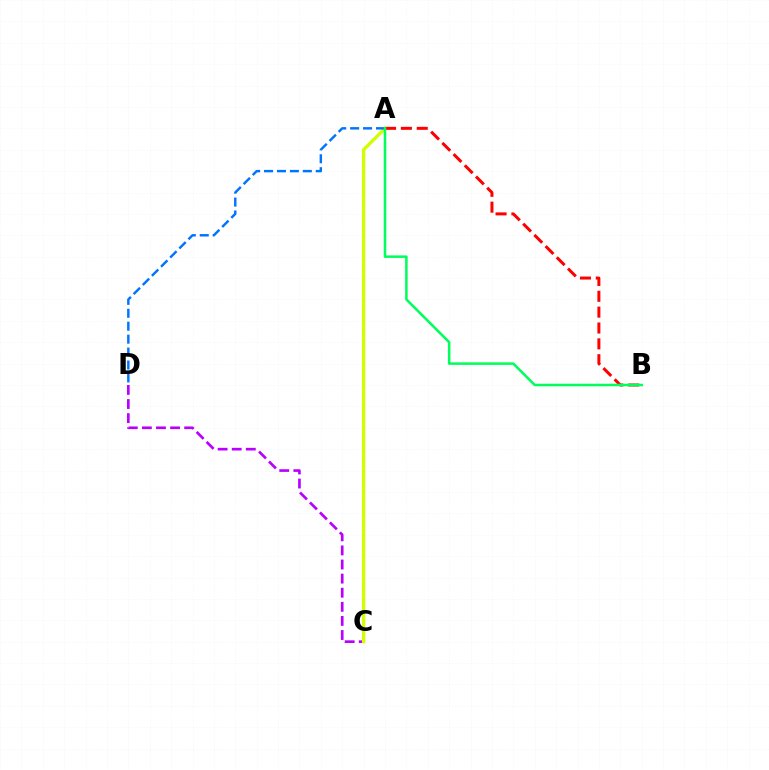{('C', 'D'): [{'color': '#b900ff', 'line_style': 'dashed', 'thickness': 1.92}], ('A', 'C'): [{'color': '#d1ff00', 'line_style': 'solid', 'thickness': 2.41}], ('A', 'D'): [{'color': '#0074ff', 'line_style': 'dashed', 'thickness': 1.76}], ('A', 'B'): [{'color': '#ff0000', 'line_style': 'dashed', 'thickness': 2.15}, {'color': '#00ff5c', 'line_style': 'solid', 'thickness': 1.82}]}